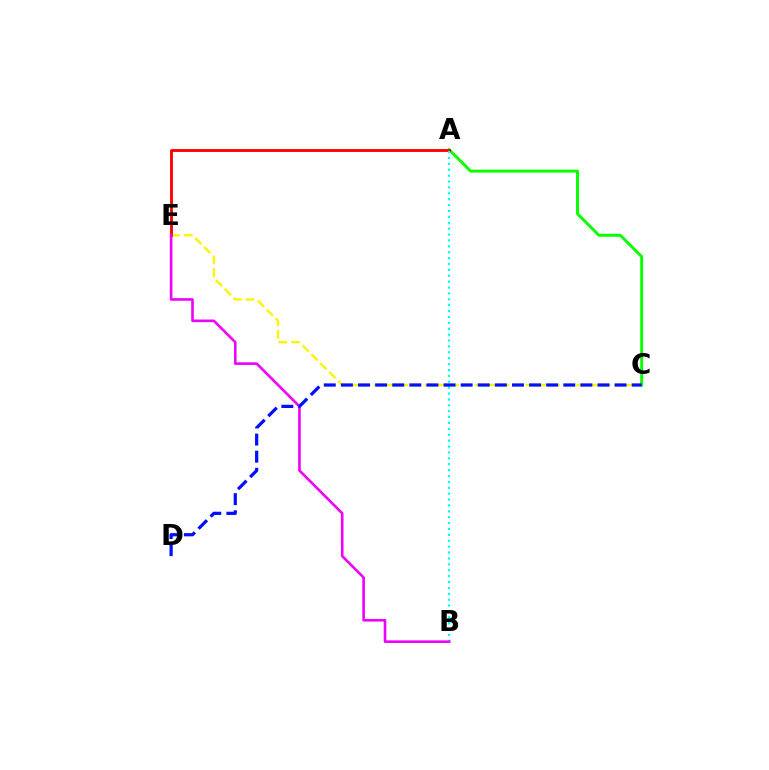{('C', 'E'): [{'color': '#fcf500', 'line_style': 'dashed', 'thickness': 1.71}], ('A', 'C'): [{'color': '#08ff00', 'line_style': 'solid', 'thickness': 2.13}], ('A', 'E'): [{'color': '#ff0000', 'line_style': 'solid', 'thickness': 2.06}], ('A', 'B'): [{'color': '#00fff6', 'line_style': 'dotted', 'thickness': 1.6}], ('B', 'E'): [{'color': '#ee00ff', 'line_style': 'solid', 'thickness': 1.88}], ('C', 'D'): [{'color': '#0010ff', 'line_style': 'dashed', 'thickness': 2.32}]}